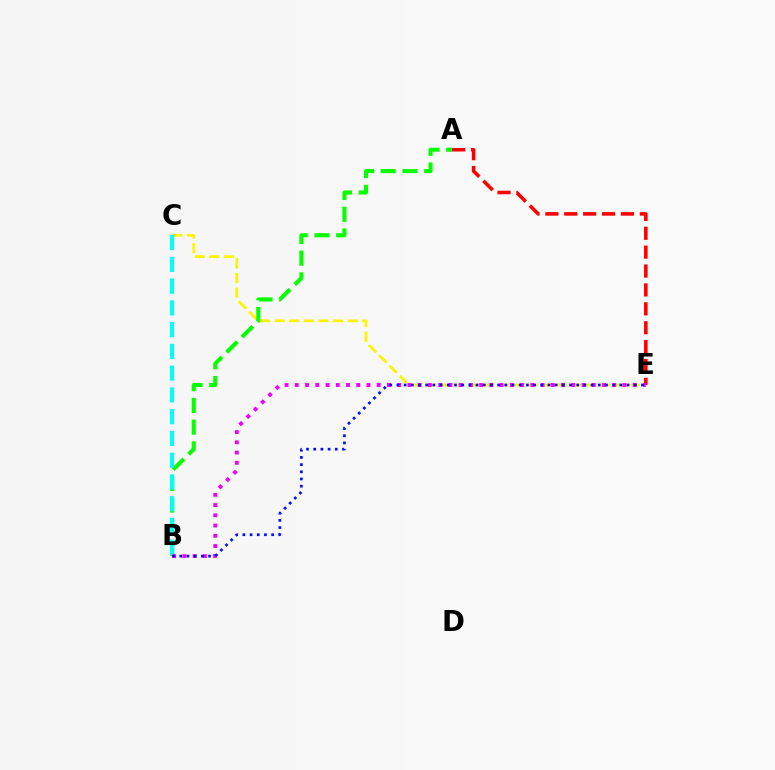{('C', 'E'): [{'color': '#fcf500', 'line_style': 'dashed', 'thickness': 1.98}], ('A', 'B'): [{'color': '#08ff00', 'line_style': 'dashed', 'thickness': 2.95}], ('A', 'E'): [{'color': '#ff0000', 'line_style': 'dashed', 'thickness': 2.57}], ('B', 'C'): [{'color': '#00fff6', 'line_style': 'dashed', 'thickness': 2.96}], ('B', 'E'): [{'color': '#ee00ff', 'line_style': 'dotted', 'thickness': 2.78}, {'color': '#0010ff', 'line_style': 'dotted', 'thickness': 1.95}]}